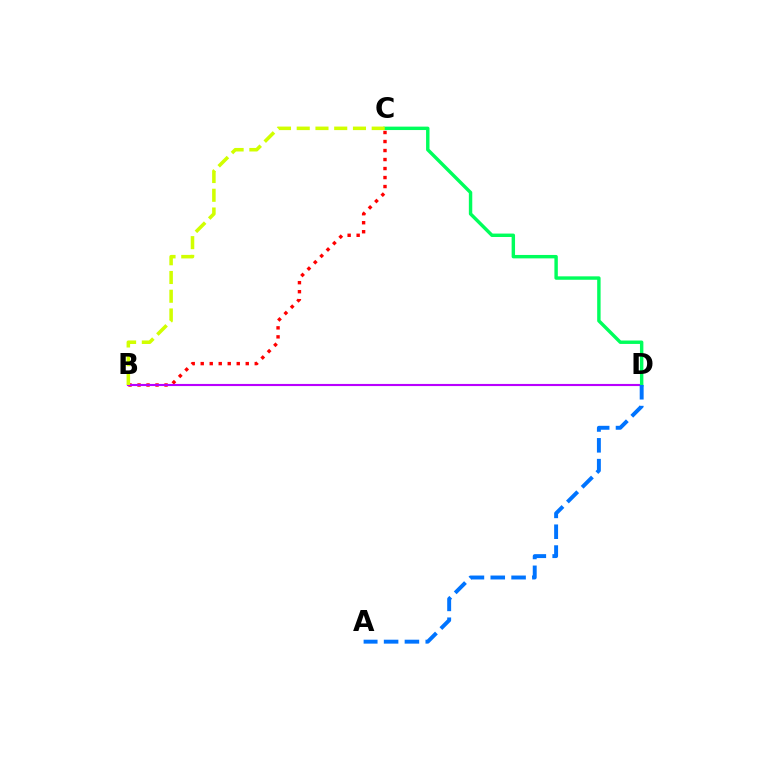{('B', 'C'): [{'color': '#ff0000', 'line_style': 'dotted', 'thickness': 2.45}, {'color': '#d1ff00', 'line_style': 'dashed', 'thickness': 2.55}], ('B', 'D'): [{'color': '#b900ff', 'line_style': 'solid', 'thickness': 1.53}], ('C', 'D'): [{'color': '#00ff5c', 'line_style': 'solid', 'thickness': 2.46}], ('A', 'D'): [{'color': '#0074ff', 'line_style': 'dashed', 'thickness': 2.83}]}